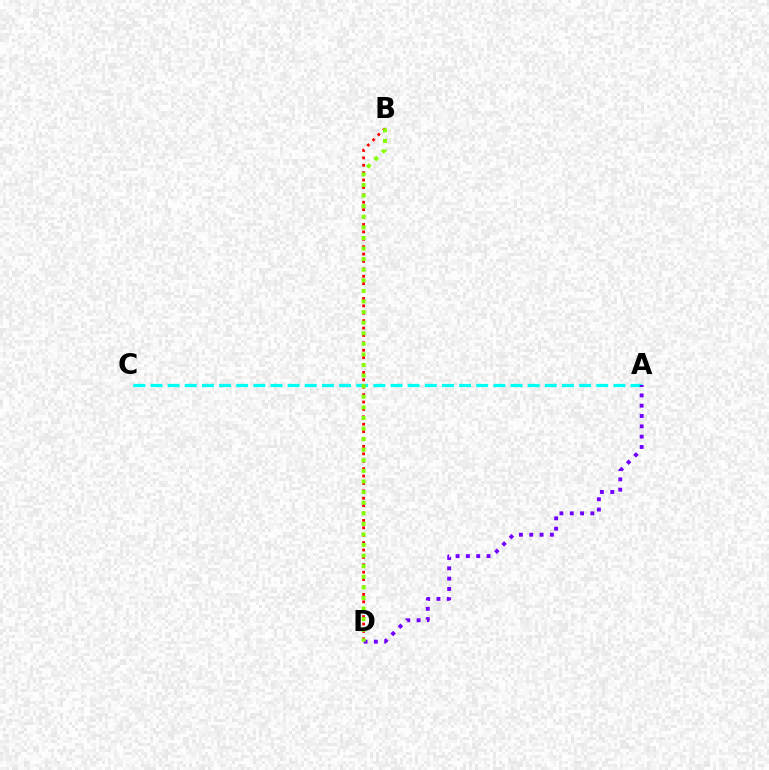{('A', 'C'): [{'color': '#00fff6', 'line_style': 'dashed', 'thickness': 2.33}], ('A', 'D'): [{'color': '#7200ff', 'line_style': 'dotted', 'thickness': 2.8}], ('B', 'D'): [{'color': '#ff0000', 'line_style': 'dotted', 'thickness': 2.01}, {'color': '#84ff00', 'line_style': 'dotted', 'thickness': 2.88}]}